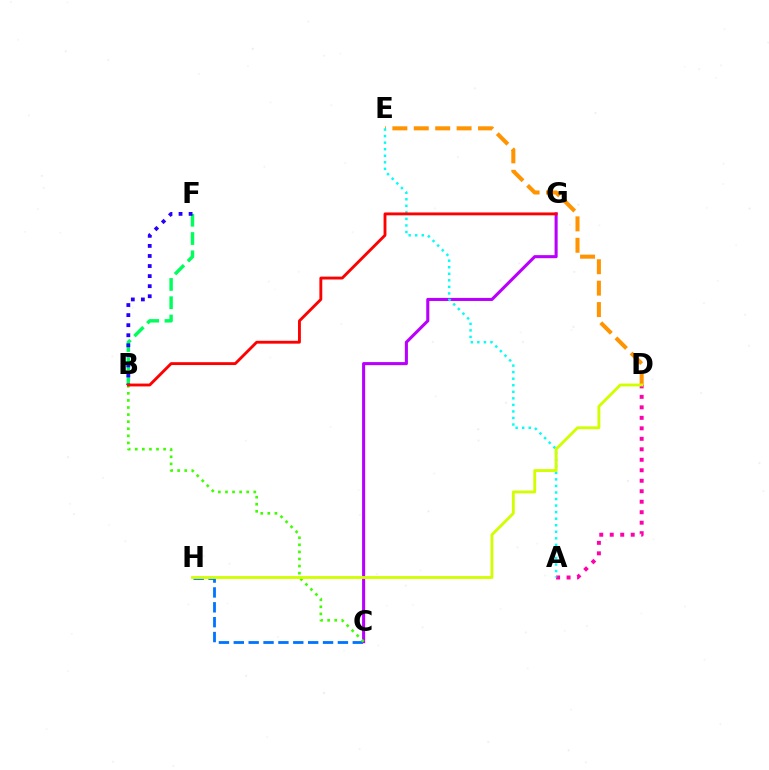{('B', 'F'): [{'color': '#00ff5c', 'line_style': 'dashed', 'thickness': 2.48}, {'color': '#2500ff', 'line_style': 'dotted', 'thickness': 2.73}], ('D', 'E'): [{'color': '#ff9400', 'line_style': 'dashed', 'thickness': 2.91}], ('C', 'H'): [{'color': '#0074ff', 'line_style': 'dashed', 'thickness': 2.02}], ('C', 'G'): [{'color': '#b900ff', 'line_style': 'solid', 'thickness': 2.21}], ('A', 'D'): [{'color': '#ff00ac', 'line_style': 'dotted', 'thickness': 2.85}], ('A', 'E'): [{'color': '#00fff6', 'line_style': 'dotted', 'thickness': 1.78}], ('B', 'C'): [{'color': '#3dff00', 'line_style': 'dotted', 'thickness': 1.92}], ('D', 'H'): [{'color': '#d1ff00', 'line_style': 'solid', 'thickness': 2.05}], ('B', 'G'): [{'color': '#ff0000', 'line_style': 'solid', 'thickness': 2.06}]}